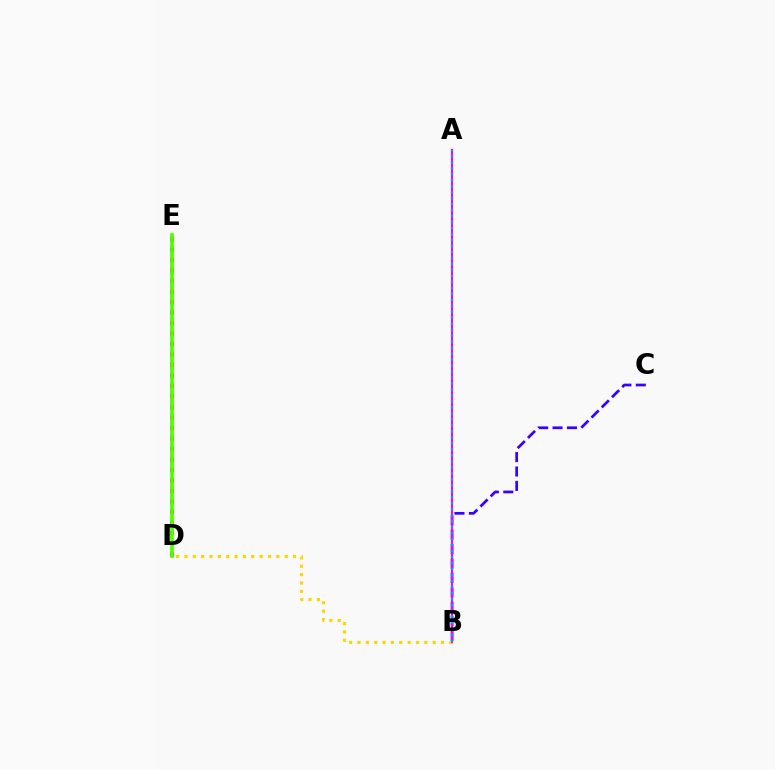{('B', 'D'): [{'color': '#ffd500', 'line_style': 'dotted', 'thickness': 2.27}], ('B', 'C'): [{'color': '#3700ff', 'line_style': 'dashed', 'thickness': 1.96}], ('D', 'E'): [{'color': '#00ff86', 'line_style': 'solid', 'thickness': 1.74}, {'color': '#ff0000', 'line_style': 'dotted', 'thickness': 2.85}, {'color': '#4fff00', 'line_style': 'solid', 'thickness': 2.64}], ('A', 'B'): [{'color': '#ff00ed', 'line_style': 'solid', 'thickness': 1.54}, {'color': '#009eff', 'line_style': 'dotted', 'thickness': 1.63}]}